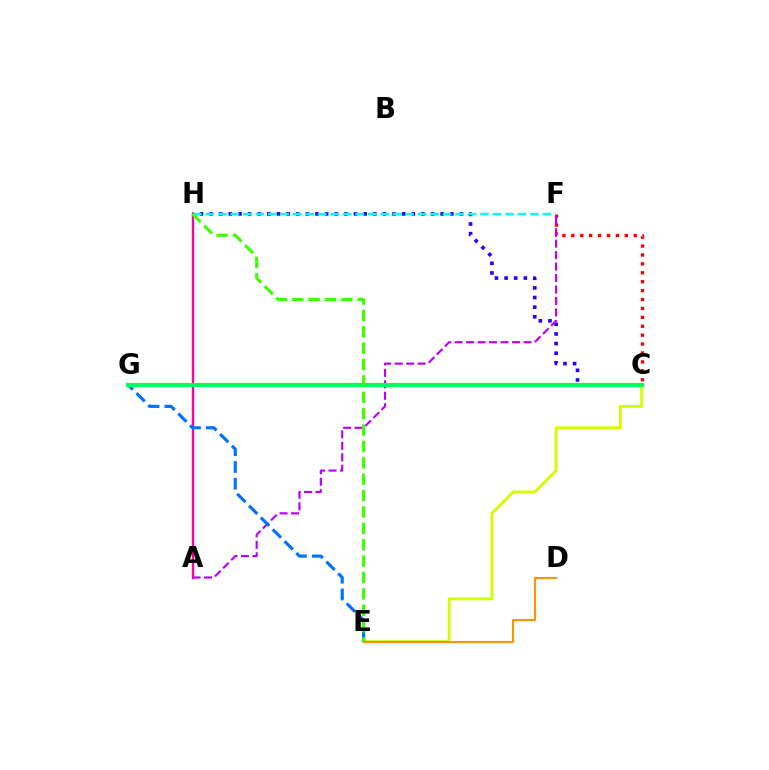{('C', 'H'): [{'color': '#2500ff', 'line_style': 'dotted', 'thickness': 2.62}], ('C', 'F'): [{'color': '#ff0000', 'line_style': 'dotted', 'thickness': 2.42}], ('F', 'H'): [{'color': '#00fff6', 'line_style': 'dashed', 'thickness': 1.7}], ('C', 'E'): [{'color': '#d1ff00', 'line_style': 'solid', 'thickness': 2.1}], ('A', 'H'): [{'color': '#ff00ac', 'line_style': 'solid', 'thickness': 1.71}], ('D', 'E'): [{'color': '#ff9400', 'line_style': 'solid', 'thickness': 1.52}], ('A', 'F'): [{'color': '#b900ff', 'line_style': 'dashed', 'thickness': 1.56}], ('E', 'G'): [{'color': '#0074ff', 'line_style': 'dashed', 'thickness': 2.28}], ('C', 'G'): [{'color': '#00ff5c', 'line_style': 'solid', 'thickness': 2.98}], ('E', 'H'): [{'color': '#3dff00', 'line_style': 'dashed', 'thickness': 2.23}]}